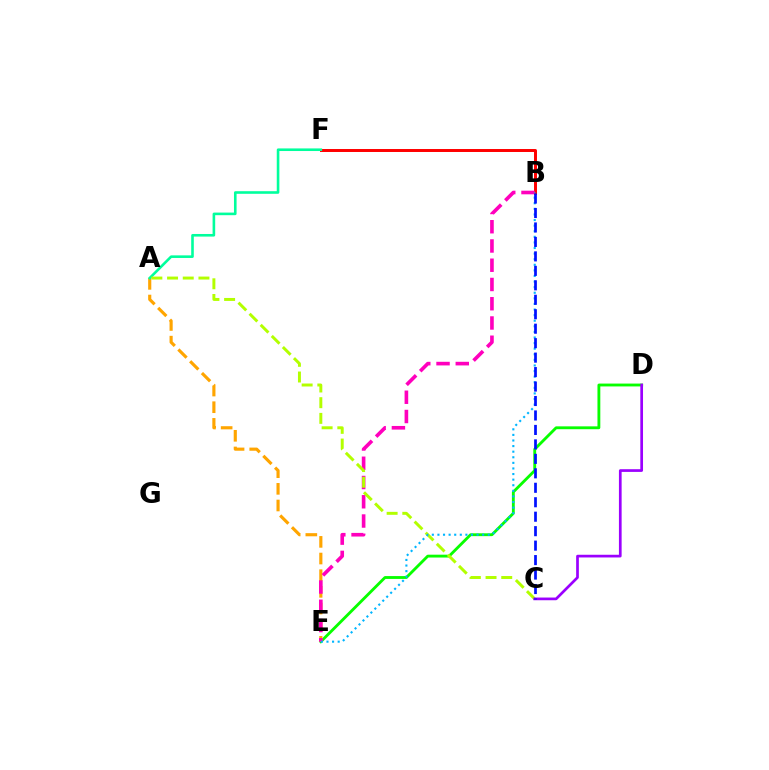{('D', 'E'): [{'color': '#08ff00', 'line_style': 'solid', 'thickness': 2.05}], ('A', 'E'): [{'color': '#ffa500', 'line_style': 'dashed', 'thickness': 2.26}], ('B', 'F'): [{'color': '#ff0000', 'line_style': 'solid', 'thickness': 2.14}], ('A', 'F'): [{'color': '#00ff9d', 'line_style': 'solid', 'thickness': 1.88}], ('B', 'E'): [{'color': '#ff00bd', 'line_style': 'dashed', 'thickness': 2.62}, {'color': '#00b5ff', 'line_style': 'dotted', 'thickness': 1.52}], ('A', 'C'): [{'color': '#b3ff00', 'line_style': 'dashed', 'thickness': 2.13}], ('C', 'D'): [{'color': '#9b00ff', 'line_style': 'solid', 'thickness': 1.95}], ('B', 'C'): [{'color': '#0010ff', 'line_style': 'dashed', 'thickness': 1.96}]}